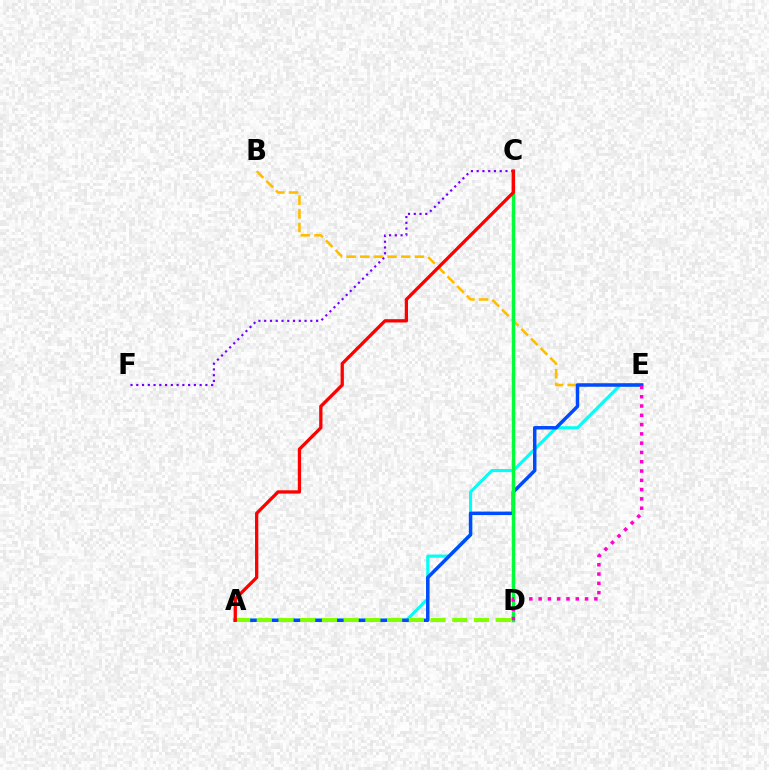{('C', 'F'): [{'color': '#7200ff', 'line_style': 'dotted', 'thickness': 1.57}], ('A', 'E'): [{'color': '#00fff6', 'line_style': 'solid', 'thickness': 2.24}, {'color': '#004bff', 'line_style': 'solid', 'thickness': 2.5}], ('B', 'E'): [{'color': '#ffbd00', 'line_style': 'dashed', 'thickness': 1.85}], ('C', 'D'): [{'color': '#00ff39', 'line_style': 'solid', 'thickness': 2.47}], ('D', 'E'): [{'color': '#ff00cf', 'line_style': 'dotted', 'thickness': 2.52}], ('A', 'D'): [{'color': '#84ff00', 'line_style': 'dashed', 'thickness': 2.95}], ('A', 'C'): [{'color': '#ff0000', 'line_style': 'solid', 'thickness': 2.37}]}